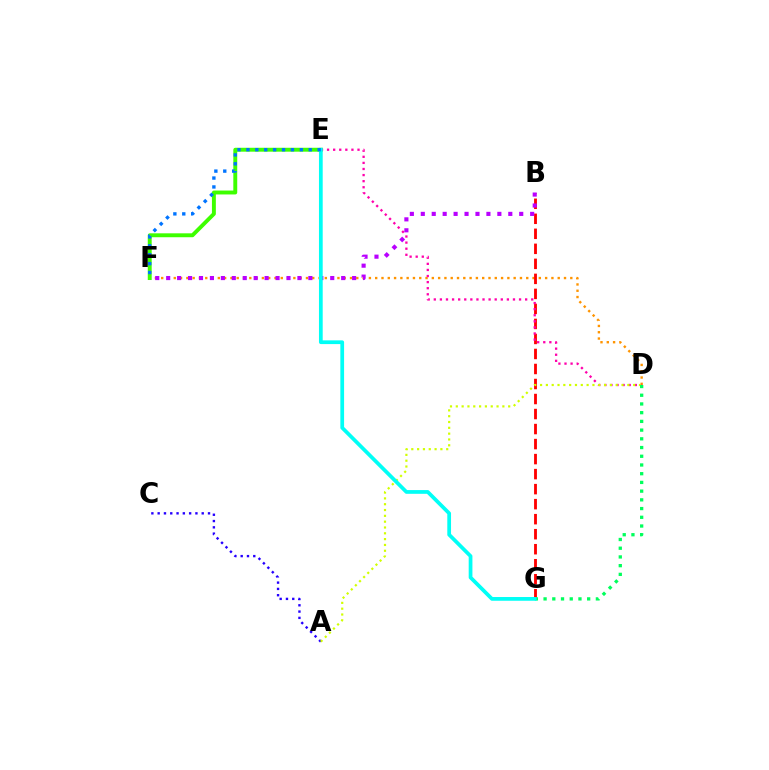{('D', 'F'): [{'color': '#ff9400', 'line_style': 'dotted', 'thickness': 1.71}], ('E', 'F'): [{'color': '#3dff00', 'line_style': 'solid', 'thickness': 2.82}, {'color': '#0074ff', 'line_style': 'dotted', 'thickness': 2.42}], ('B', 'G'): [{'color': '#ff0000', 'line_style': 'dashed', 'thickness': 2.04}], ('A', 'C'): [{'color': '#2500ff', 'line_style': 'dotted', 'thickness': 1.71}], ('D', 'E'): [{'color': '#ff00ac', 'line_style': 'dotted', 'thickness': 1.65}], ('A', 'D'): [{'color': '#d1ff00', 'line_style': 'dotted', 'thickness': 1.58}], ('B', 'F'): [{'color': '#b900ff', 'line_style': 'dotted', 'thickness': 2.97}], ('D', 'G'): [{'color': '#00ff5c', 'line_style': 'dotted', 'thickness': 2.37}], ('E', 'G'): [{'color': '#00fff6', 'line_style': 'solid', 'thickness': 2.69}]}